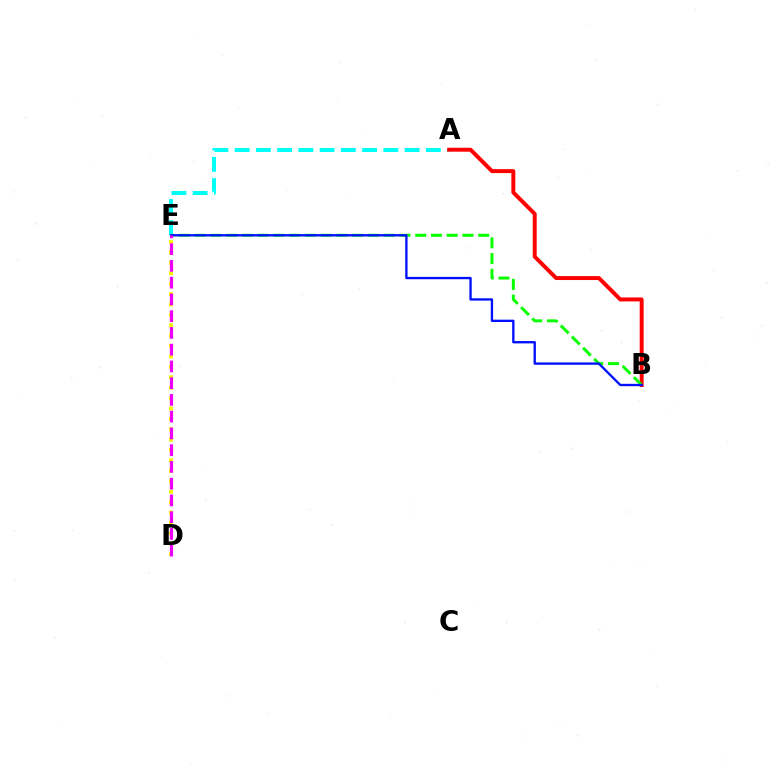{('A', 'E'): [{'color': '#00fff6', 'line_style': 'dashed', 'thickness': 2.89}], ('A', 'B'): [{'color': '#ff0000', 'line_style': 'solid', 'thickness': 2.84}], ('B', 'E'): [{'color': '#08ff00', 'line_style': 'dashed', 'thickness': 2.14}, {'color': '#0010ff', 'line_style': 'solid', 'thickness': 1.68}], ('D', 'E'): [{'color': '#fcf500', 'line_style': 'dotted', 'thickness': 2.83}, {'color': '#ee00ff', 'line_style': 'dashed', 'thickness': 2.28}]}